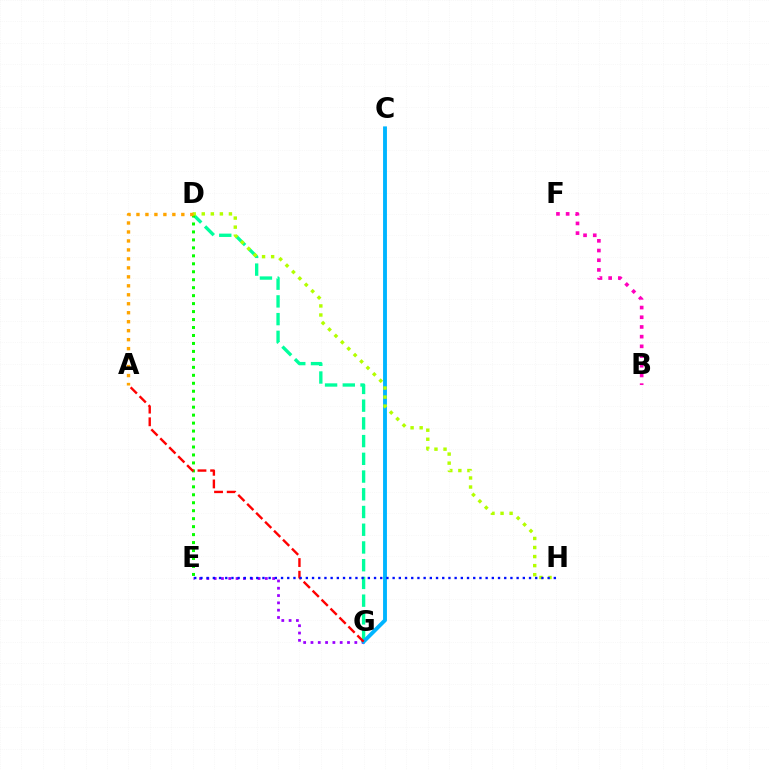{('E', 'G'): [{'color': '#9b00ff', 'line_style': 'dotted', 'thickness': 1.99}], ('D', 'G'): [{'color': '#00ff9d', 'line_style': 'dashed', 'thickness': 2.41}], ('C', 'G'): [{'color': '#00b5ff', 'line_style': 'solid', 'thickness': 2.79}], ('D', 'E'): [{'color': '#08ff00', 'line_style': 'dotted', 'thickness': 2.16}], ('D', 'H'): [{'color': '#b3ff00', 'line_style': 'dotted', 'thickness': 2.46}], ('A', 'G'): [{'color': '#ff0000', 'line_style': 'dashed', 'thickness': 1.72}], ('A', 'D'): [{'color': '#ffa500', 'line_style': 'dotted', 'thickness': 2.44}], ('E', 'H'): [{'color': '#0010ff', 'line_style': 'dotted', 'thickness': 1.68}], ('B', 'F'): [{'color': '#ff00bd', 'line_style': 'dotted', 'thickness': 2.63}]}